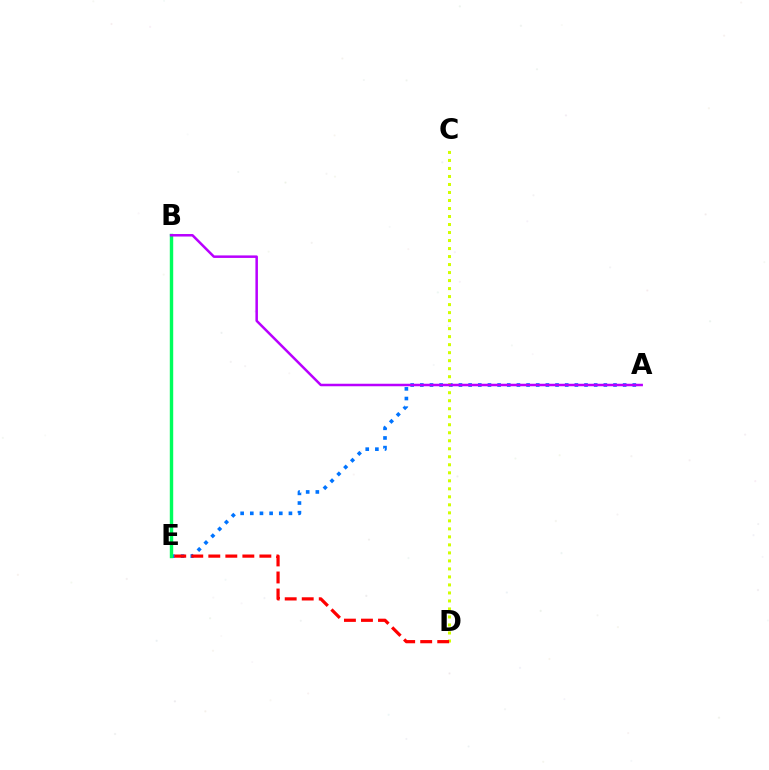{('A', 'E'): [{'color': '#0074ff', 'line_style': 'dotted', 'thickness': 2.62}], ('B', 'E'): [{'color': '#00ff5c', 'line_style': 'solid', 'thickness': 2.46}], ('C', 'D'): [{'color': '#d1ff00', 'line_style': 'dotted', 'thickness': 2.18}], ('D', 'E'): [{'color': '#ff0000', 'line_style': 'dashed', 'thickness': 2.31}], ('A', 'B'): [{'color': '#b900ff', 'line_style': 'solid', 'thickness': 1.81}]}